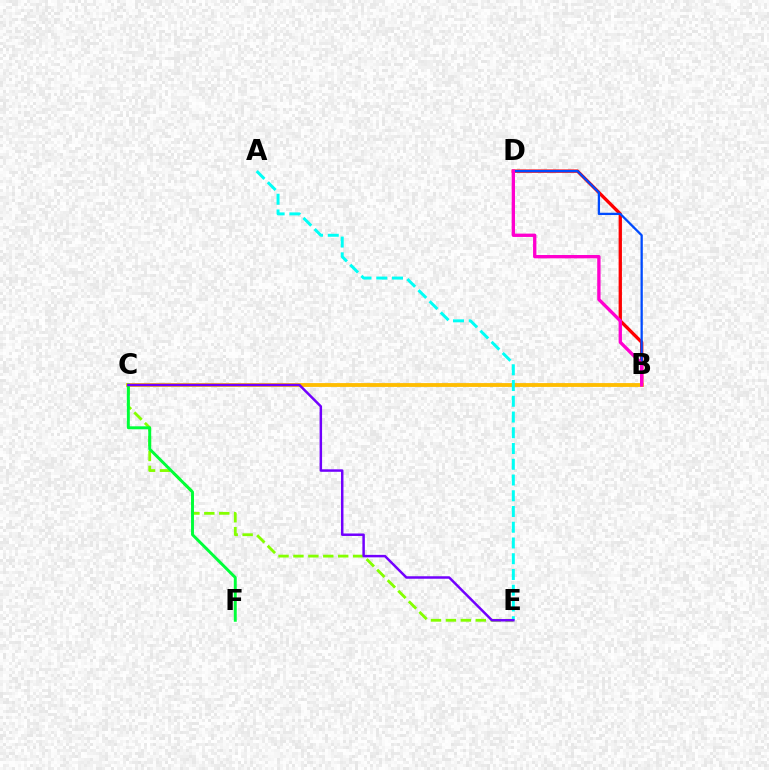{('B', 'D'): [{'color': '#ff0000', 'line_style': 'solid', 'thickness': 2.39}, {'color': '#004bff', 'line_style': 'solid', 'thickness': 1.64}, {'color': '#ff00cf', 'line_style': 'solid', 'thickness': 2.4}], ('C', 'E'): [{'color': '#84ff00', 'line_style': 'dashed', 'thickness': 2.03}, {'color': '#7200ff', 'line_style': 'solid', 'thickness': 1.79}], ('B', 'C'): [{'color': '#ffbd00', 'line_style': 'solid', 'thickness': 2.75}], ('C', 'F'): [{'color': '#00ff39', 'line_style': 'solid', 'thickness': 2.11}], ('A', 'E'): [{'color': '#00fff6', 'line_style': 'dashed', 'thickness': 2.14}]}